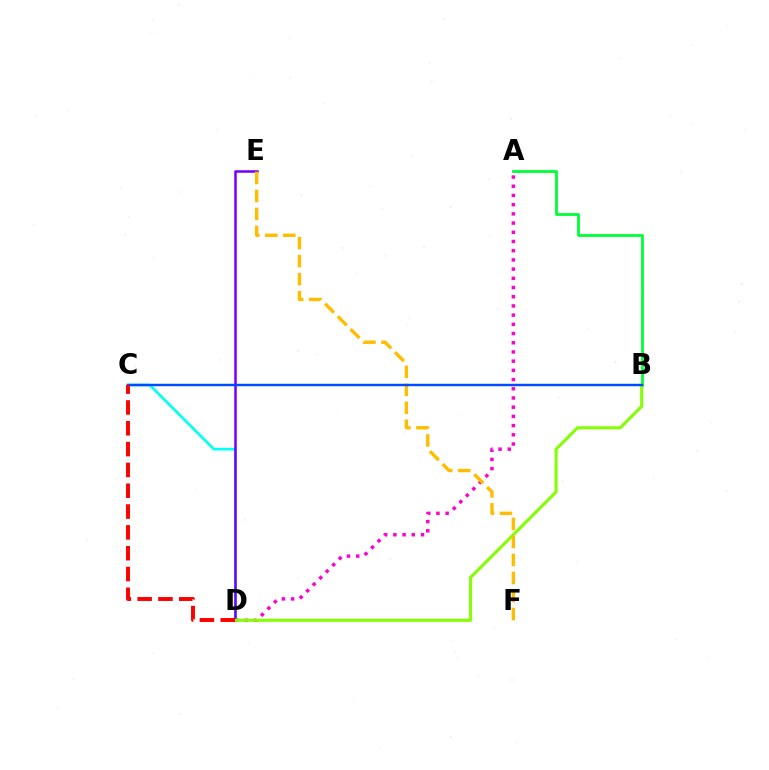{('C', 'D'): [{'color': '#00fff6', 'line_style': 'solid', 'thickness': 1.92}, {'color': '#ff0000', 'line_style': 'dashed', 'thickness': 2.83}], ('A', 'D'): [{'color': '#ff00cf', 'line_style': 'dotted', 'thickness': 2.5}], ('D', 'E'): [{'color': '#7200ff', 'line_style': 'solid', 'thickness': 1.81}], ('A', 'B'): [{'color': '#00ff39', 'line_style': 'solid', 'thickness': 2.02}], ('B', 'D'): [{'color': '#84ff00', 'line_style': 'solid', 'thickness': 2.2}], ('E', 'F'): [{'color': '#ffbd00', 'line_style': 'dashed', 'thickness': 2.45}], ('B', 'C'): [{'color': '#004bff', 'line_style': 'solid', 'thickness': 1.77}]}